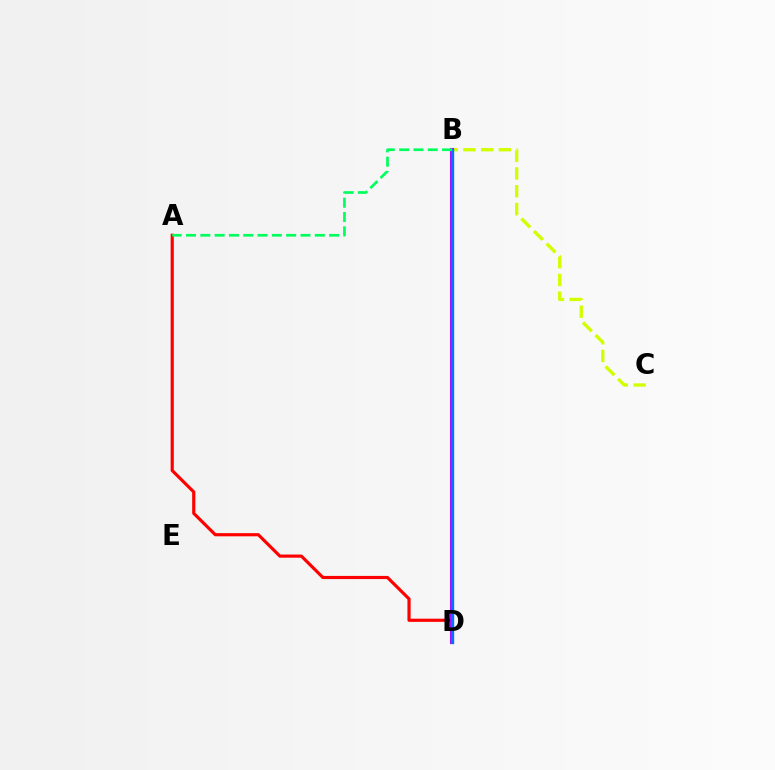{('A', 'D'): [{'color': '#ff0000', 'line_style': 'solid', 'thickness': 2.28}], ('B', 'C'): [{'color': '#d1ff00', 'line_style': 'dashed', 'thickness': 2.41}], ('B', 'D'): [{'color': '#b900ff', 'line_style': 'solid', 'thickness': 2.95}, {'color': '#0074ff', 'line_style': 'solid', 'thickness': 2.37}], ('A', 'B'): [{'color': '#00ff5c', 'line_style': 'dashed', 'thickness': 1.94}]}